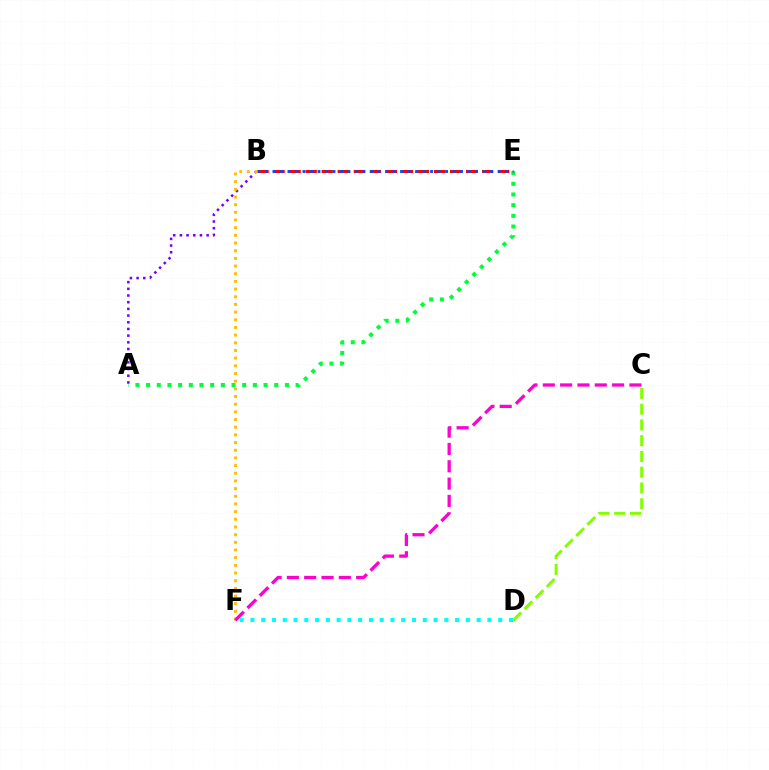{('A', 'E'): [{'color': '#00ff39', 'line_style': 'dotted', 'thickness': 2.9}], ('C', 'D'): [{'color': '#84ff00', 'line_style': 'dashed', 'thickness': 2.14}], ('A', 'B'): [{'color': '#7200ff', 'line_style': 'dotted', 'thickness': 1.82}], ('D', 'F'): [{'color': '#00fff6', 'line_style': 'dotted', 'thickness': 2.93}], ('B', 'E'): [{'color': '#ff0000', 'line_style': 'dashed', 'thickness': 2.18}, {'color': '#004bff', 'line_style': 'dotted', 'thickness': 2.04}], ('B', 'F'): [{'color': '#ffbd00', 'line_style': 'dotted', 'thickness': 2.08}], ('C', 'F'): [{'color': '#ff00cf', 'line_style': 'dashed', 'thickness': 2.35}]}